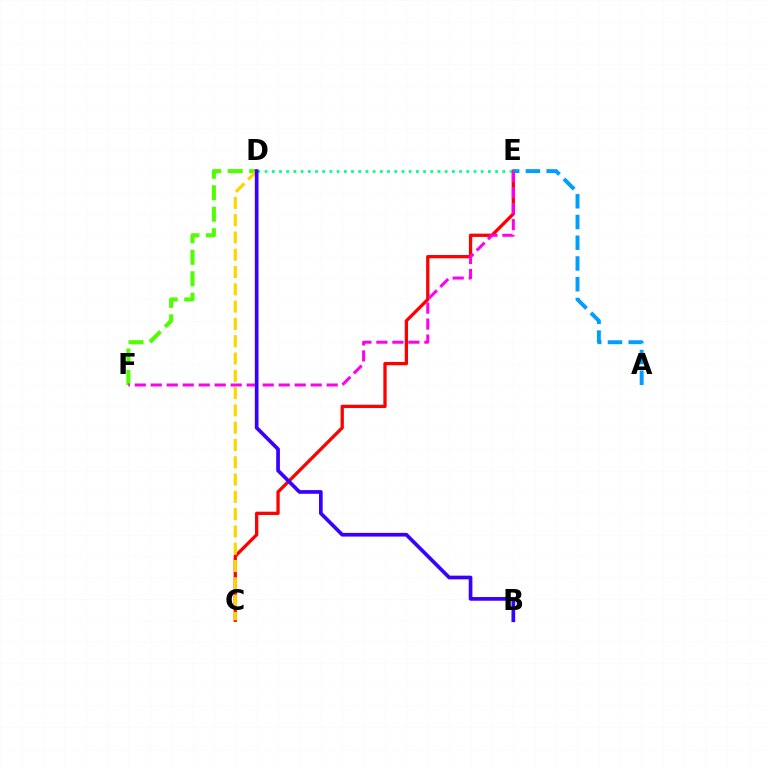{('D', 'F'): [{'color': '#4fff00', 'line_style': 'dashed', 'thickness': 2.92}], ('C', 'E'): [{'color': '#ff0000', 'line_style': 'solid', 'thickness': 2.37}], ('C', 'D'): [{'color': '#ffd500', 'line_style': 'dashed', 'thickness': 2.35}], ('A', 'E'): [{'color': '#009eff', 'line_style': 'dashed', 'thickness': 2.82}], ('D', 'E'): [{'color': '#00ff86', 'line_style': 'dotted', 'thickness': 1.96}], ('E', 'F'): [{'color': '#ff00ed', 'line_style': 'dashed', 'thickness': 2.17}], ('B', 'D'): [{'color': '#3700ff', 'line_style': 'solid', 'thickness': 2.66}]}